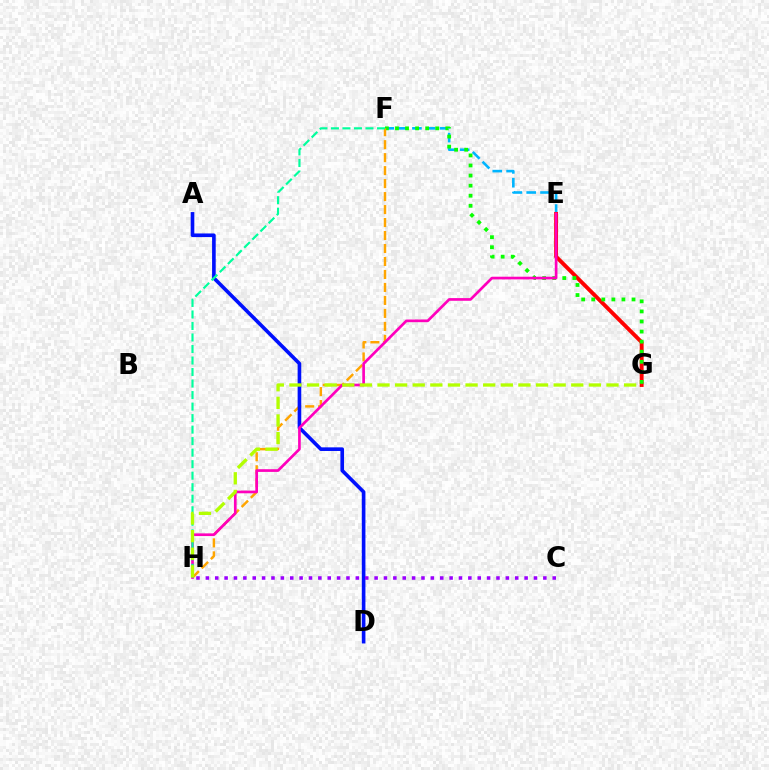{('E', 'F'): [{'color': '#00b5ff', 'line_style': 'dashed', 'thickness': 1.88}], ('E', 'G'): [{'color': '#ff0000', 'line_style': 'solid', 'thickness': 2.81}], ('F', 'G'): [{'color': '#08ff00', 'line_style': 'dotted', 'thickness': 2.74}], ('F', 'H'): [{'color': '#ffa500', 'line_style': 'dashed', 'thickness': 1.76}, {'color': '#00ff9d', 'line_style': 'dashed', 'thickness': 1.56}], ('A', 'D'): [{'color': '#0010ff', 'line_style': 'solid', 'thickness': 2.61}], ('E', 'H'): [{'color': '#ff00bd', 'line_style': 'solid', 'thickness': 1.93}], ('G', 'H'): [{'color': '#b3ff00', 'line_style': 'dashed', 'thickness': 2.39}], ('C', 'H'): [{'color': '#9b00ff', 'line_style': 'dotted', 'thickness': 2.55}]}